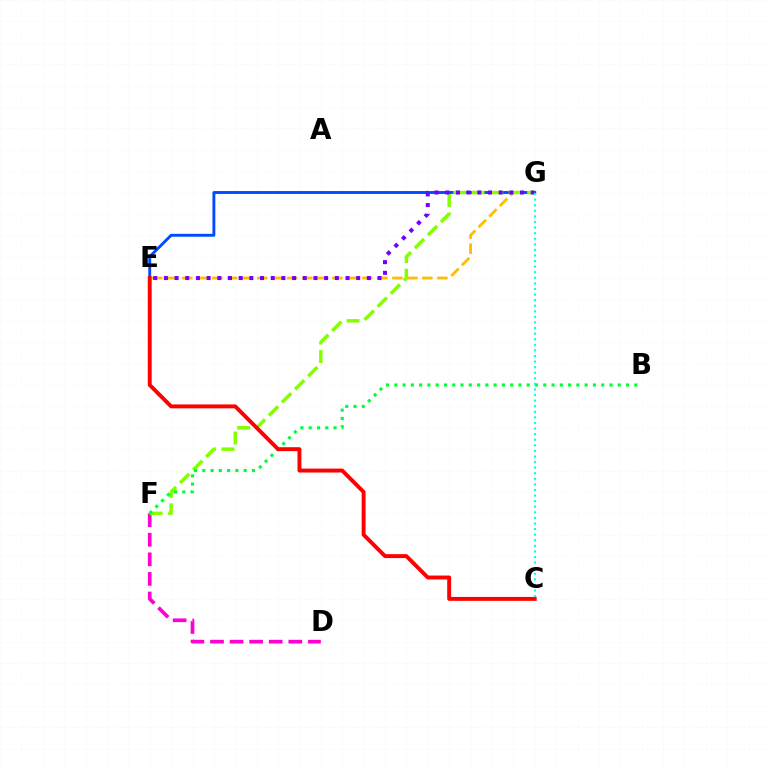{('D', 'F'): [{'color': '#ff00cf', 'line_style': 'dashed', 'thickness': 2.66}], ('E', 'G'): [{'color': '#ffbd00', 'line_style': 'dashed', 'thickness': 2.04}, {'color': '#004bff', 'line_style': 'solid', 'thickness': 2.08}, {'color': '#7200ff', 'line_style': 'dotted', 'thickness': 2.9}], ('F', 'G'): [{'color': '#84ff00', 'line_style': 'dashed', 'thickness': 2.51}], ('B', 'F'): [{'color': '#00ff39', 'line_style': 'dotted', 'thickness': 2.25}], ('C', 'E'): [{'color': '#ff0000', 'line_style': 'solid', 'thickness': 2.82}], ('C', 'G'): [{'color': '#00fff6', 'line_style': 'dotted', 'thickness': 1.52}]}